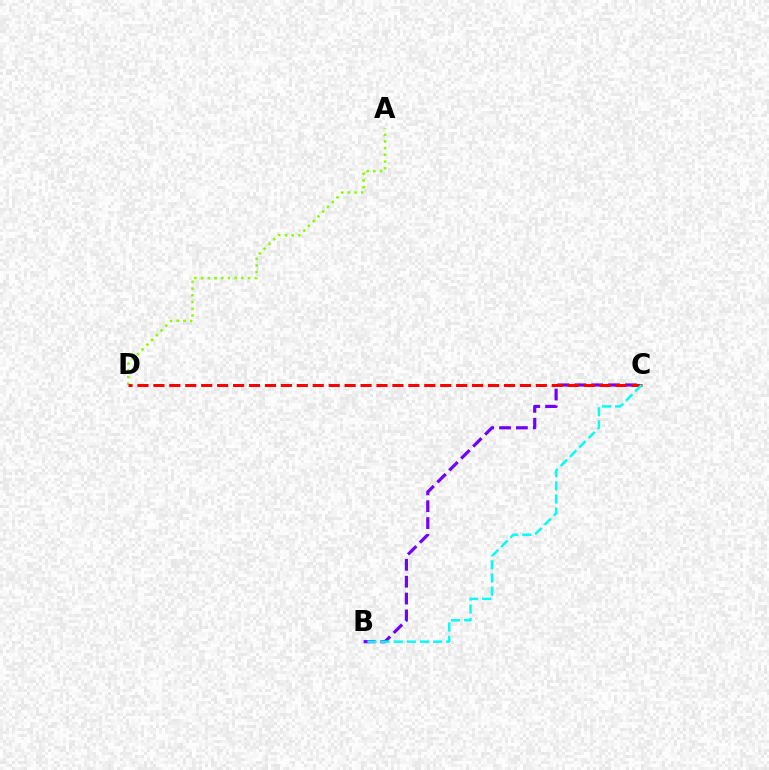{('A', 'D'): [{'color': '#84ff00', 'line_style': 'dotted', 'thickness': 1.82}], ('B', 'C'): [{'color': '#7200ff', 'line_style': 'dashed', 'thickness': 2.29}, {'color': '#00fff6', 'line_style': 'dashed', 'thickness': 1.78}], ('C', 'D'): [{'color': '#ff0000', 'line_style': 'dashed', 'thickness': 2.16}]}